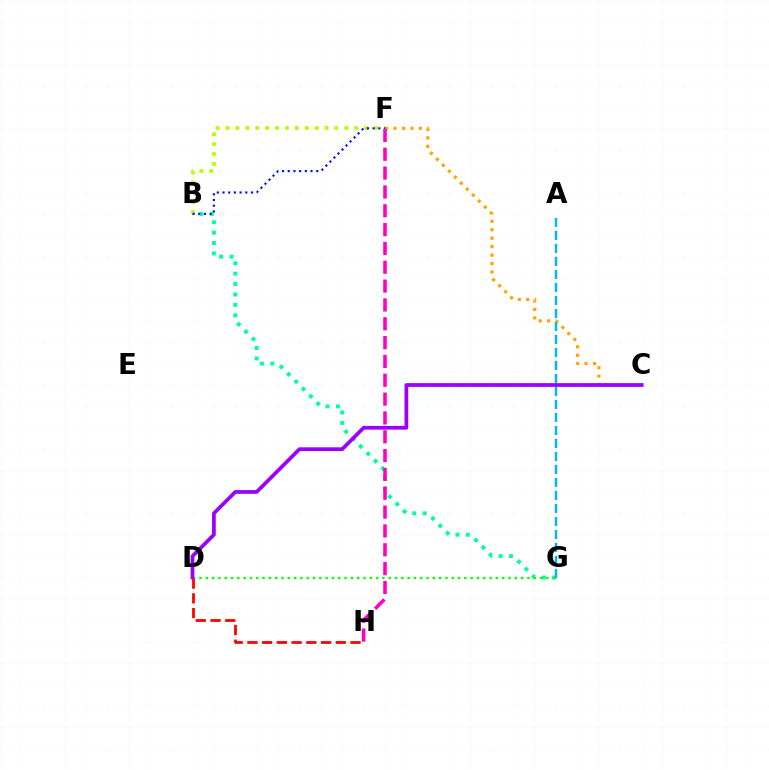{('B', 'G'): [{'color': '#00ff9d', 'line_style': 'dotted', 'thickness': 2.83}], ('C', 'F'): [{'color': '#ffa500', 'line_style': 'dotted', 'thickness': 2.3}], ('F', 'H'): [{'color': '#ff00bd', 'line_style': 'dashed', 'thickness': 2.56}], ('D', 'G'): [{'color': '#08ff00', 'line_style': 'dotted', 'thickness': 1.71}], ('A', 'G'): [{'color': '#00b5ff', 'line_style': 'dashed', 'thickness': 1.77}], ('B', 'F'): [{'color': '#b3ff00', 'line_style': 'dotted', 'thickness': 2.69}, {'color': '#0010ff', 'line_style': 'dotted', 'thickness': 1.55}], ('C', 'D'): [{'color': '#9b00ff', 'line_style': 'solid', 'thickness': 2.68}], ('D', 'H'): [{'color': '#ff0000', 'line_style': 'dashed', 'thickness': 2.0}]}